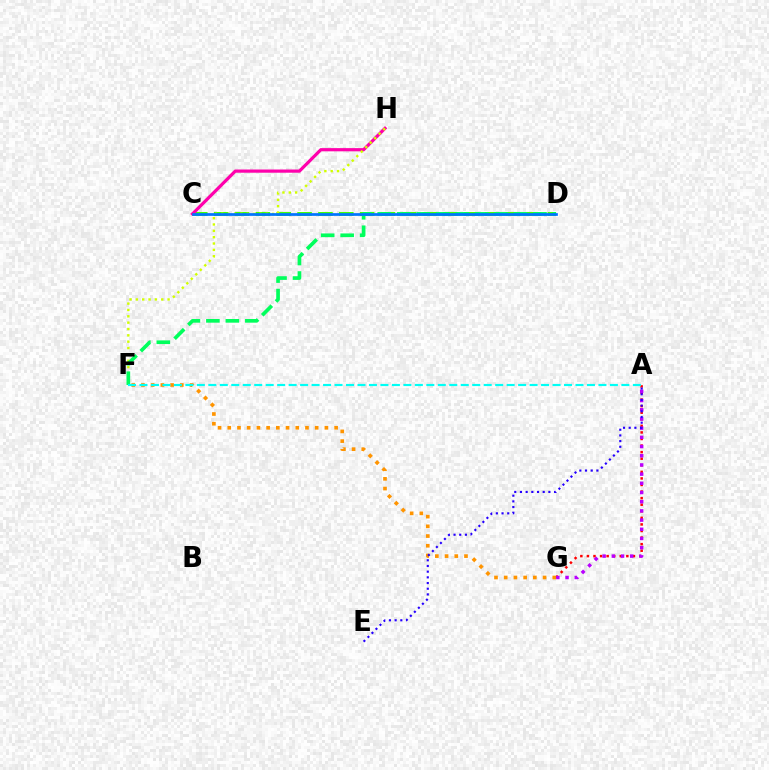{('C', 'D'): [{'color': '#3dff00', 'line_style': 'dashed', 'thickness': 2.83}, {'color': '#0074ff', 'line_style': 'solid', 'thickness': 1.95}], ('A', 'G'): [{'color': '#ff0000', 'line_style': 'dotted', 'thickness': 1.79}, {'color': '#b900ff', 'line_style': 'dotted', 'thickness': 2.5}], ('C', 'H'): [{'color': '#ff00ac', 'line_style': 'solid', 'thickness': 2.3}], ('F', 'H'): [{'color': '#d1ff00', 'line_style': 'dotted', 'thickness': 1.72}], ('F', 'G'): [{'color': '#ff9400', 'line_style': 'dotted', 'thickness': 2.64}], ('D', 'F'): [{'color': '#00ff5c', 'line_style': 'dashed', 'thickness': 2.65}], ('A', 'E'): [{'color': '#2500ff', 'line_style': 'dotted', 'thickness': 1.54}], ('A', 'F'): [{'color': '#00fff6', 'line_style': 'dashed', 'thickness': 1.56}]}